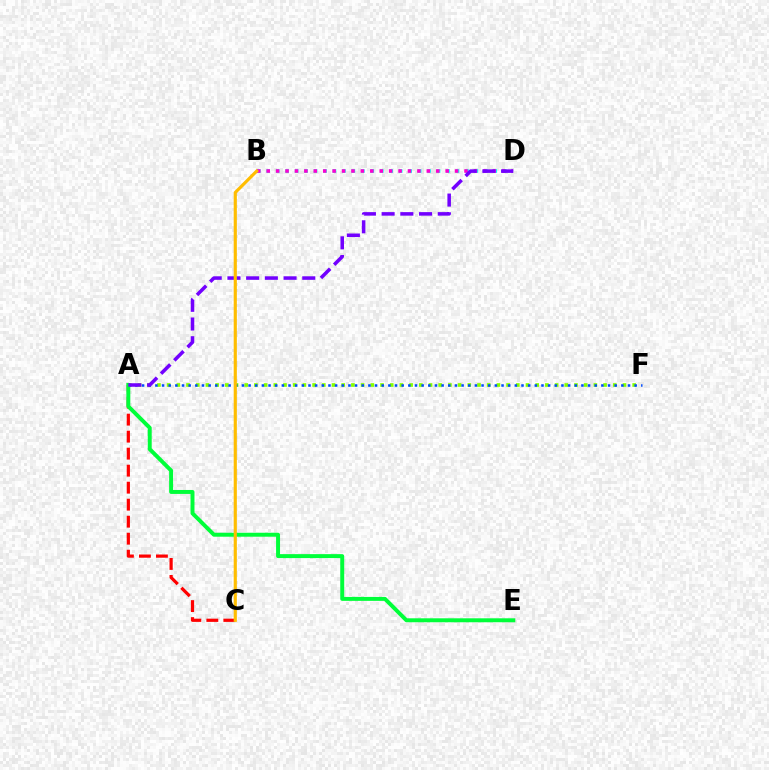{('A', 'C'): [{'color': '#ff0000', 'line_style': 'dashed', 'thickness': 2.31}], ('A', 'F'): [{'color': '#84ff00', 'line_style': 'dotted', 'thickness': 2.64}, {'color': '#004bff', 'line_style': 'dotted', 'thickness': 1.81}], ('B', 'D'): [{'color': '#00fff6', 'line_style': 'dotted', 'thickness': 2.57}, {'color': '#ff00cf', 'line_style': 'dotted', 'thickness': 2.56}], ('A', 'E'): [{'color': '#00ff39', 'line_style': 'solid', 'thickness': 2.84}], ('A', 'D'): [{'color': '#7200ff', 'line_style': 'dashed', 'thickness': 2.54}], ('B', 'C'): [{'color': '#ffbd00', 'line_style': 'solid', 'thickness': 2.26}]}